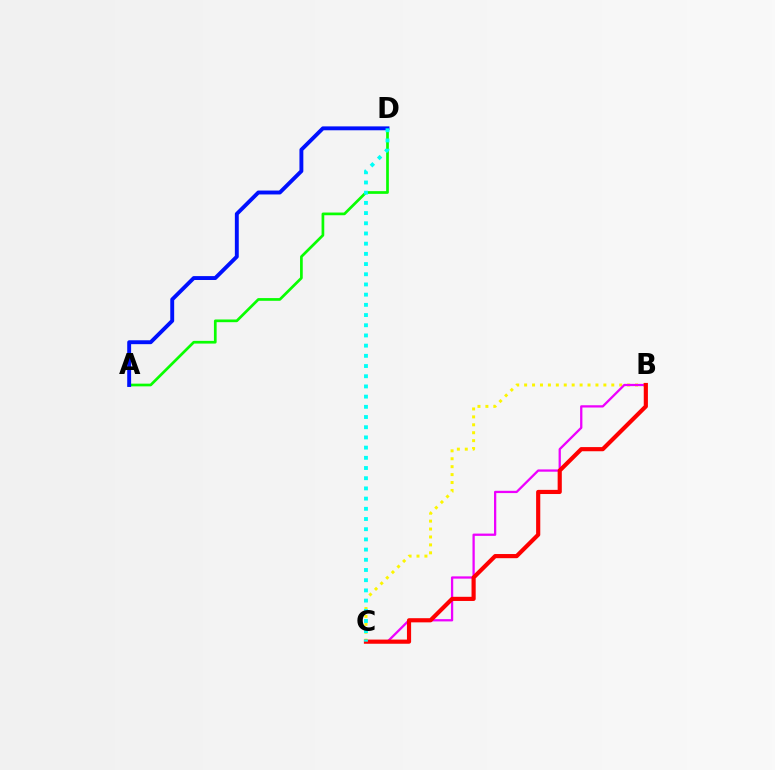{('B', 'C'): [{'color': '#fcf500', 'line_style': 'dotted', 'thickness': 2.15}, {'color': '#ee00ff', 'line_style': 'solid', 'thickness': 1.64}, {'color': '#ff0000', 'line_style': 'solid', 'thickness': 2.99}], ('A', 'D'): [{'color': '#08ff00', 'line_style': 'solid', 'thickness': 1.95}, {'color': '#0010ff', 'line_style': 'solid', 'thickness': 2.81}], ('C', 'D'): [{'color': '#00fff6', 'line_style': 'dotted', 'thickness': 2.77}]}